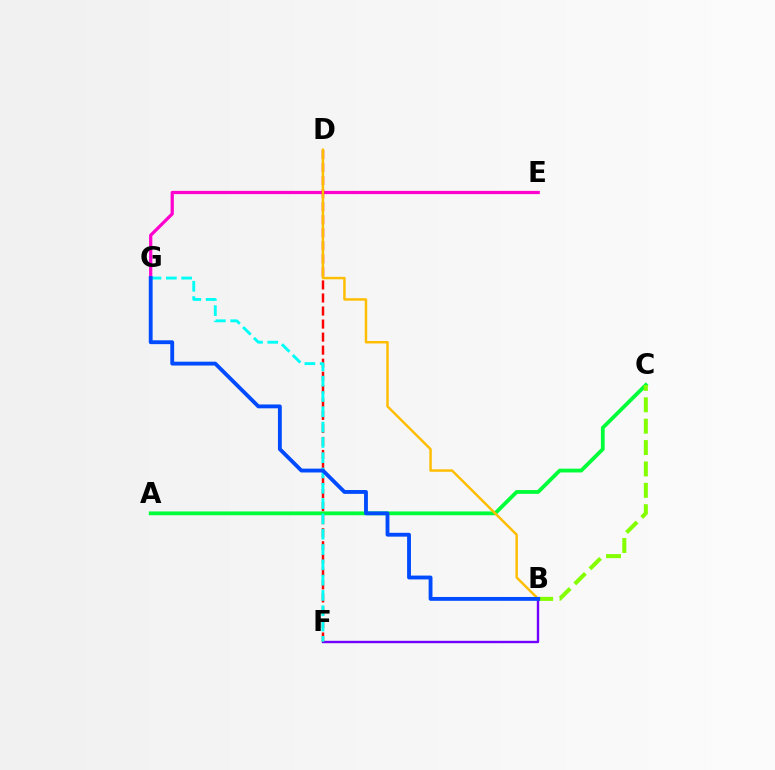{('E', 'G'): [{'color': '#ff00cf', 'line_style': 'solid', 'thickness': 2.33}], ('A', 'C'): [{'color': '#00ff39', 'line_style': 'solid', 'thickness': 2.73}], ('B', 'C'): [{'color': '#84ff00', 'line_style': 'dashed', 'thickness': 2.9}], ('B', 'F'): [{'color': '#7200ff', 'line_style': 'solid', 'thickness': 1.71}], ('D', 'F'): [{'color': '#ff0000', 'line_style': 'dashed', 'thickness': 1.77}], ('B', 'D'): [{'color': '#ffbd00', 'line_style': 'solid', 'thickness': 1.77}], ('F', 'G'): [{'color': '#00fff6', 'line_style': 'dashed', 'thickness': 2.08}], ('B', 'G'): [{'color': '#004bff', 'line_style': 'solid', 'thickness': 2.77}]}